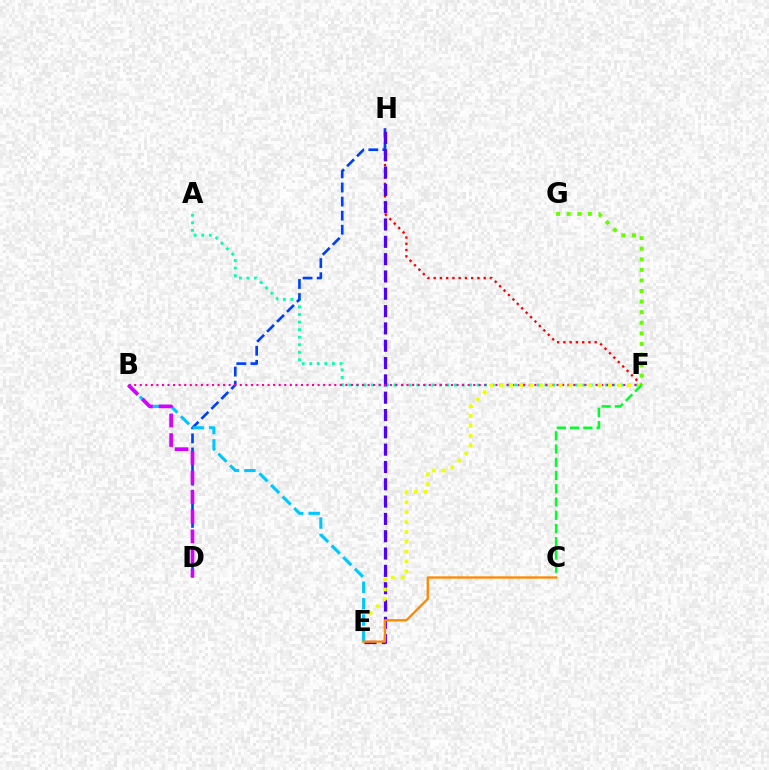{('F', 'H'): [{'color': '#ff0000', 'line_style': 'dotted', 'thickness': 1.7}], ('A', 'F'): [{'color': '#00ffaf', 'line_style': 'dotted', 'thickness': 2.05}], ('D', 'H'): [{'color': '#003fff', 'line_style': 'dashed', 'thickness': 1.91}], ('E', 'H'): [{'color': '#4f00ff', 'line_style': 'dashed', 'thickness': 2.35}], ('B', 'F'): [{'color': '#ff00a0', 'line_style': 'dotted', 'thickness': 1.51}], ('E', 'F'): [{'color': '#eeff00', 'line_style': 'dotted', 'thickness': 2.68}], ('B', 'E'): [{'color': '#00c7ff', 'line_style': 'dashed', 'thickness': 2.23}], ('F', 'G'): [{'color': '#66ff00', 'line_style': 'dotted', 'thickness': 2.88}], ('C', 'E'): [{'color': '#ff8800', 'line_style': 'solid', 'thickness': 1.66}], ('C', 'F'): [{'color': '#00ff27', 'line_style': 'dashed', 'thickness': 1.8}], ('B', 'D'): [{'color': '#d600ff', 'line_style': 'dashed', 'thickness': 2.66}]}